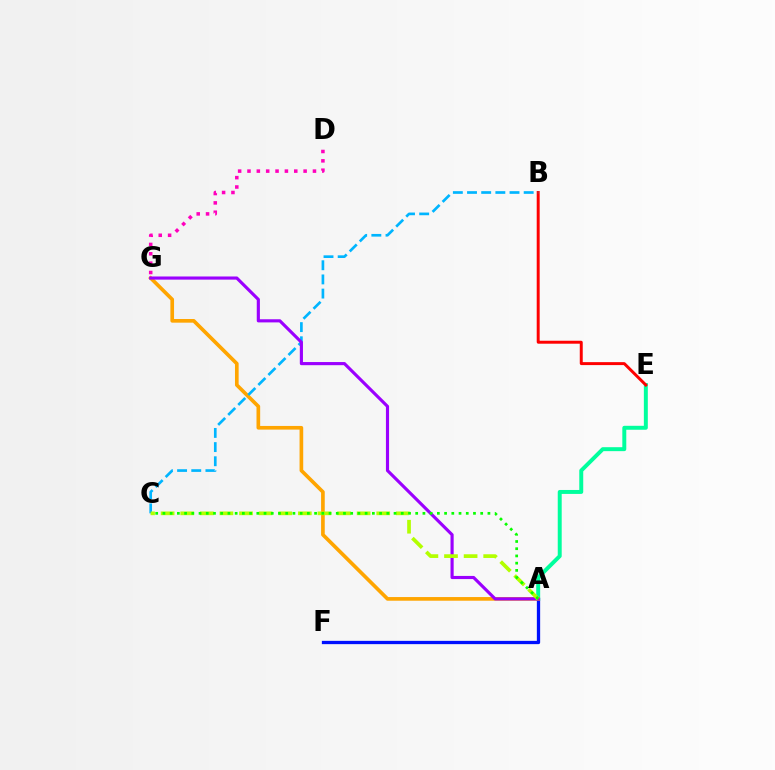{('A', 'E'): [{'color': '#00ff9d', 'line_style': 'solid', 'thickness': 2.85}], ('A', 'F'): [{'color': '#0010ff', 'line_style': 'solid', 'thickness': 2.37}], ('B', 'E'): [{'color': '#ff0000', 'line_style': 'solid', 'thickness': 2.13}], ('A', 'G'): [{'color': '#ffa500', 'line_style': 'solid', 'thickness': 2.64}, {'color': '#9b00ff', 'line_style': 'solid', 'thickness': 2.26}], ('B', 'C'): [{'color': '#00b5ff', 'line_style': 'dashed', 'thickness': 1.92}], ('D', 'G'): [{'color': '#ff00bd', 'line_style': 'dotted', 'thickness': 2.54}], ('A', 'C'): [{'color': '#b3ff00', 'line_style': 'dashed', 'thickness': 2.66}, {'color': '#08ff00', 'line_style': 'dotted', 'thickness': 1.96}]}